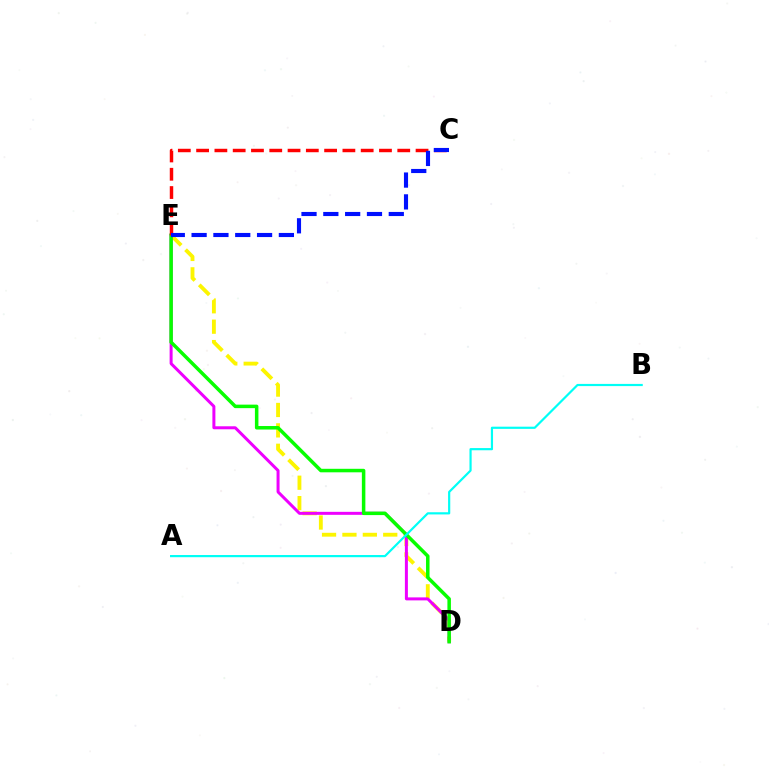{('D', 'E'): [{'color': '#fcf500', 'line_style': 'dashed', 'thickness': 2.77}, {'color': '#ee00ff', 'line_style': 'solid', 'thickness': 2.16}, {'color': '#08ff00', 'line_style': 'solid', 'thickness': 2.53}], ('C', 'E'): [{'color': '#ff0000', 'line_style': 'dashed', 'thickness': 2.48}, {'color': '#0010ff', 'line_style': 'dashed', 'thickness': 2.96}], ('A', 'B'): [{'color': '#00fff6', 'line_style': 'solid', 'thickness': 1.58}]}